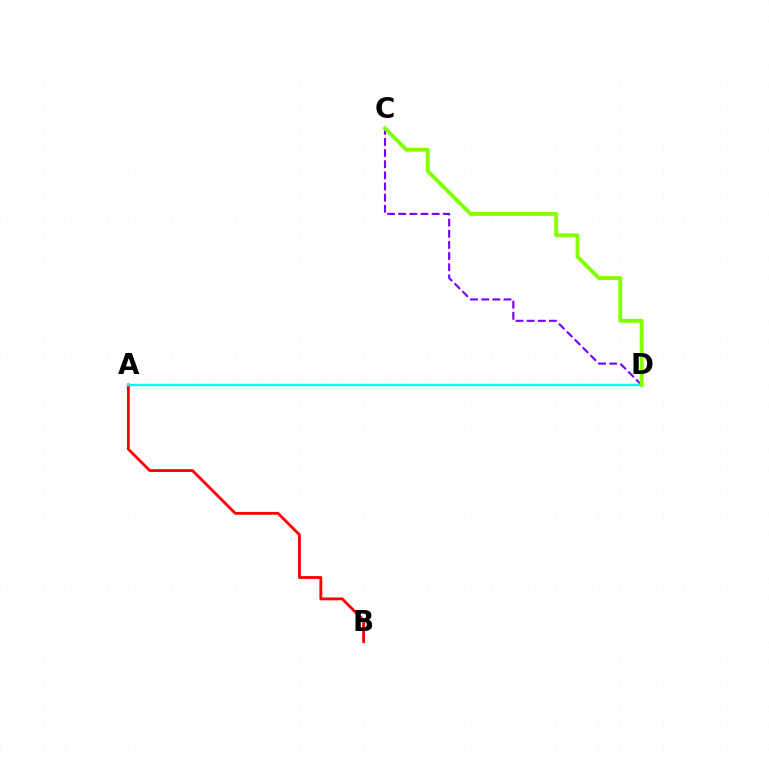{('C', 'D'): [{'color': '#7200ff', 'line_style': 'dashed', 'thickness': 1.51}, {'color': '#84ff00', 'line_style': 'solid', 'thickness': 2.78}], ('A', 'B'): [{'color': '#ff0000', 'line_style': 'solid', 'thickness': 2.04}], ('A', 'D'): [{'color': '#00fff6', 'line_style': 'solid', 'thickness': 1.71}]}